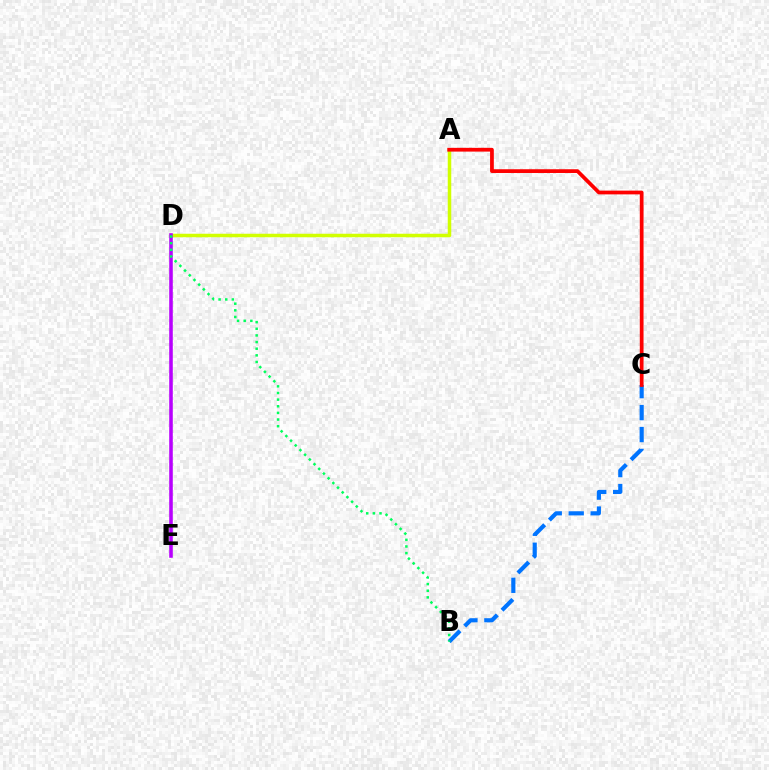{('A', 'D'): [{'color': '#d1ff00', 'line_style': 'solid', 'thickness': 2.52}], ('D', 'E'): [{'color': '#b900ff', 'line_style': 'solid', 'thickness': 2.57}], ('B', 'C'): [{'color': '#0074ff', 'line_style': 'dashed', 'thickness': 2.98}], ('B', 'D'): [{'color': '#00ff5c', 'line_style': 'dotted', 'thickness': 1.8}], ('A', 'C'): [{'color': '#ff0000', 'line_style': 'solid', 'thickness': 2.7}]}